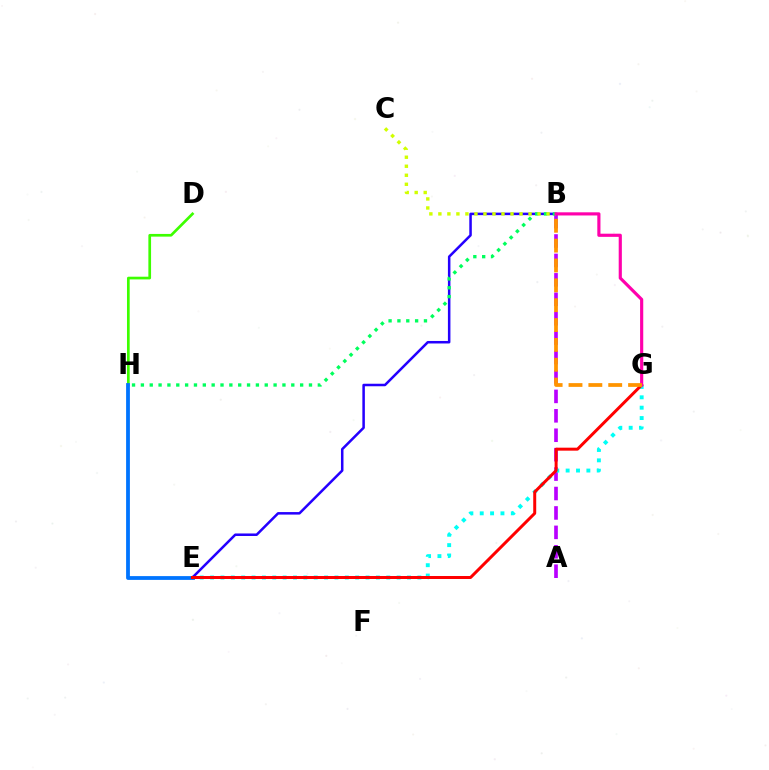{('A', 'B'): [{'color': '#b900ff', 'line_style': 'dashed', 'thickness': 2.64}], ('E', 'G'): [{'color': '#00fff6', 'line_style': 'dotted', 'thickness': 2.82}, {'color': '#ff0000', 'line_style': 'solid', 'thickness': 2.15}], ('D', 'H'): [{'color': '#3dff00', 'line_style': 'solid', 'thickness': 1.94}], ('E', 'H'): [{'color': '#0074ff', 'line_style': 'solid', 'thickness': 2.73}], ('B', 'E'): [{'color': '#2500ff', 'line_style': 'solid', 'thickness': 1.81}], ('B', 'H'): [{'color': '#00ff5c', 'line_style': 'dotted', 'thickness': 2.4}], ('B', 'C'): [{'color': '#d1ff00', 'line_style': 'dotted', 'thickness': 2.45}], ('B', 'G'): [{'color': '#ff00ac', 'line_style': 'solid', 'thickness': 2.27}, {'color': '#ff9400', 'line_style': 'dashed', 'thickness': 2.7}]}